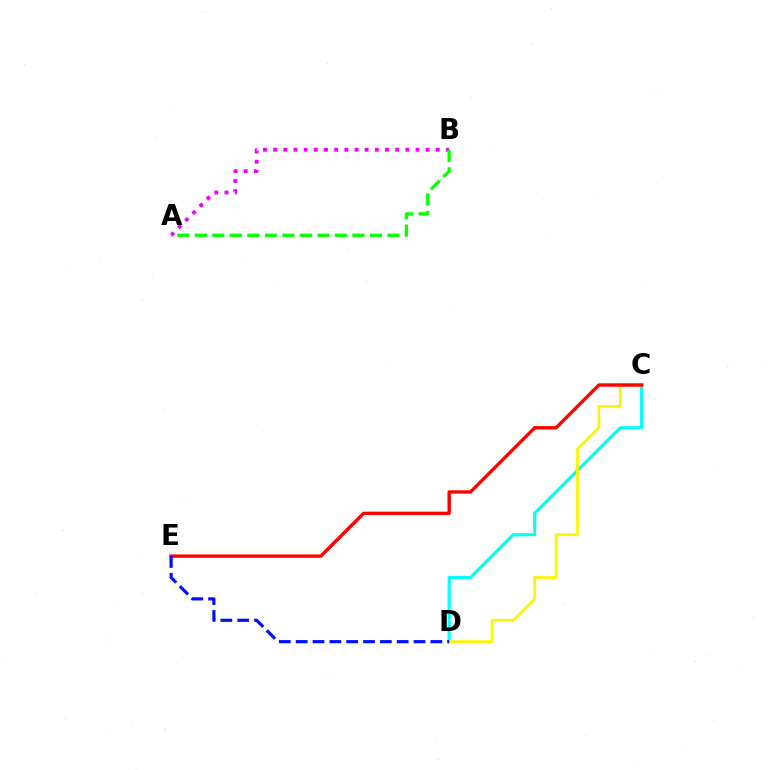{('A', 'B'): [{'color': '#ee00ff', 'line_style': 'dotted', 'thickness': 2.76}, {'color': '#08ff00', 'line_style': 'dashed', 'thickness': 2.38}], ('C', 'D'): [{'color': '#00fff6', 'line_style': 'solid', 'thickness': 2.27}, {'color': '#fcf500', 'line_style': 'solid', 'thickness': 1.98}], ('C', 'E'): [{'color': '#ff0000', 'line_style': 'solid', 'thickness': 2.42}], ('D', 'E'): [{'color': '#0010ff', 'line_style': 'dashed', 'thickness': 2.29}]}